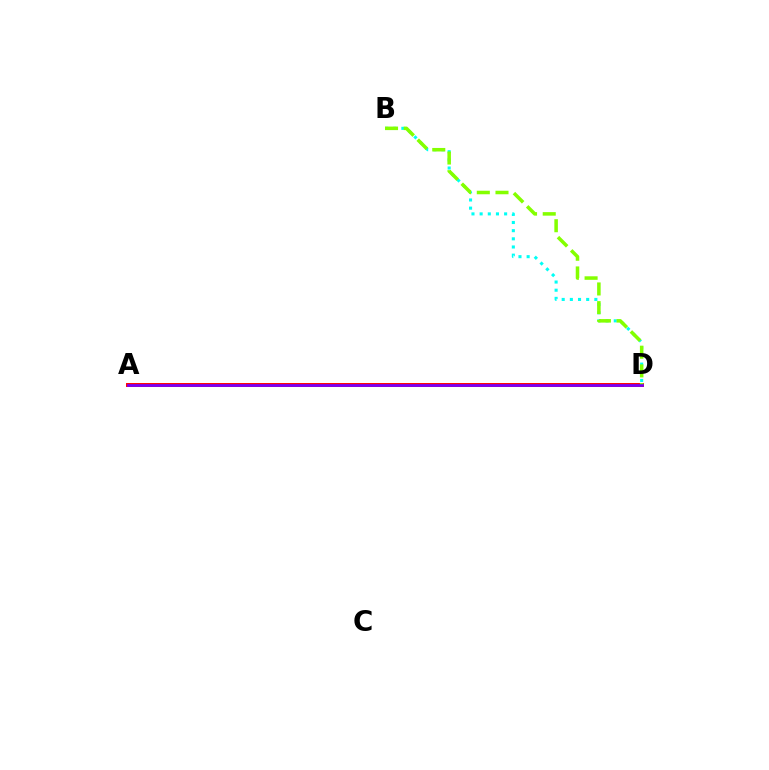{('A', 'D'): [{'color': '#ff0000', 'line_style': 'solid', 'thickness': 2.84}, {'color': '#7200ff', 'line_style': 'solid', 'thickness': 1.92}], ('B', 'D'): [{'color': '#00fff6', 'line_style': 'dotted', 'thickness': 2.22}, {'color': '#84ff00', 'line_style': 'dashed', 'thickness': 2.54}]}